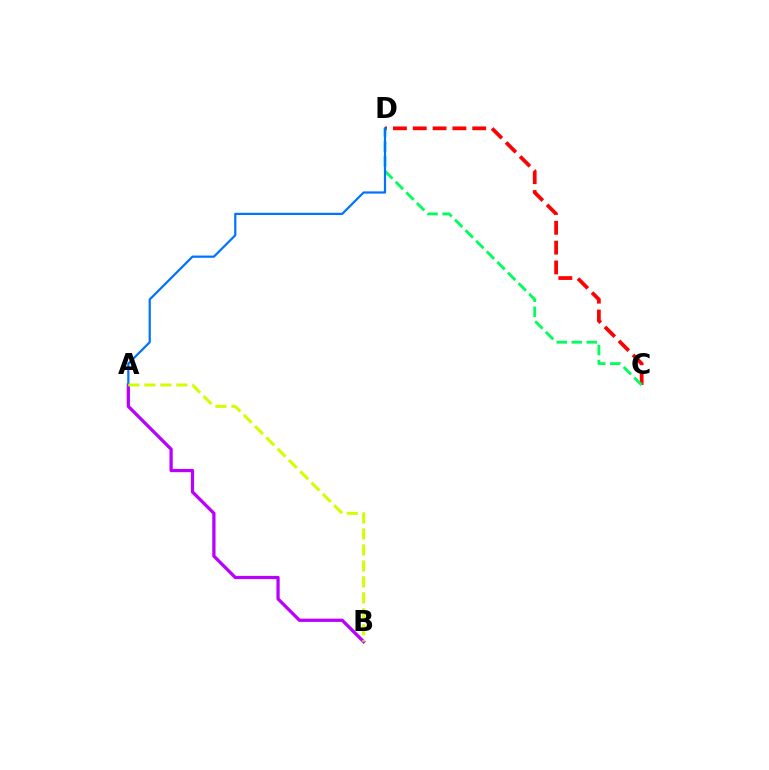{('C', 'D'): [{'color': '#ff0000', 'line_style': 'dashed', 'thickness': 2.69}, {'color': '#00ff5c', 'line_style': 'dashed', 'thickness': 2.04}], ('A', 'B'): [{'color': '#b900ff', 'line_style': 'solid', 'thickness': 2.34}, {'color': '#d1ff00', 'line_style': 'dashed', 'thickness': 2.17}], ('A', 'D'): [{'color': '#0074ff', 'line_style': 'solid', 'thickness': 1.6}]}